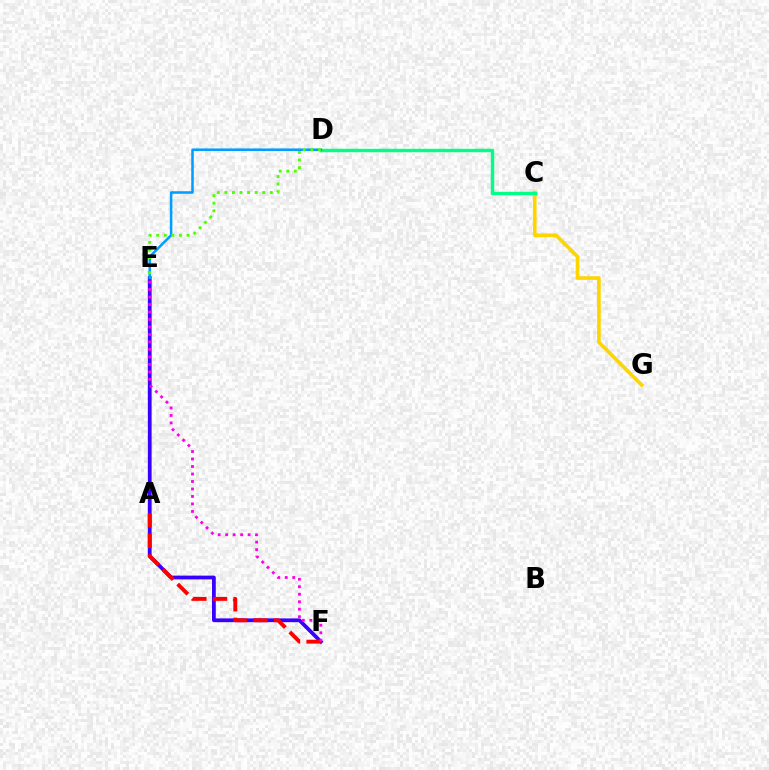{('E', 'F'): [{'color': '#3700ff', 'line_style': 'solid', 'thickness': 2.71}, {'color': '#ff00ed', 'line_style': 'dotted', 'thickness': 2.03}], ('C', 'G'): [{'color': '#ffd500', 'line_style': 'solid', 'thickness': 2.63}], ('C', 'D'): [{'color': '#00ff86', 'line_style': 'solid', 'thickness': 2.45}], ('A', 'F'): [{'color': '#ff0000', 'line_style': 'dashed', 'thickness': 2.8}], ('D', 'E'): [{'color': '#009eff', 'line_style': 'solid', 'thickness': 1.84}, {'color': '#4fff00', 'line_style': 'dotted', 'thickness': 2.06}]}